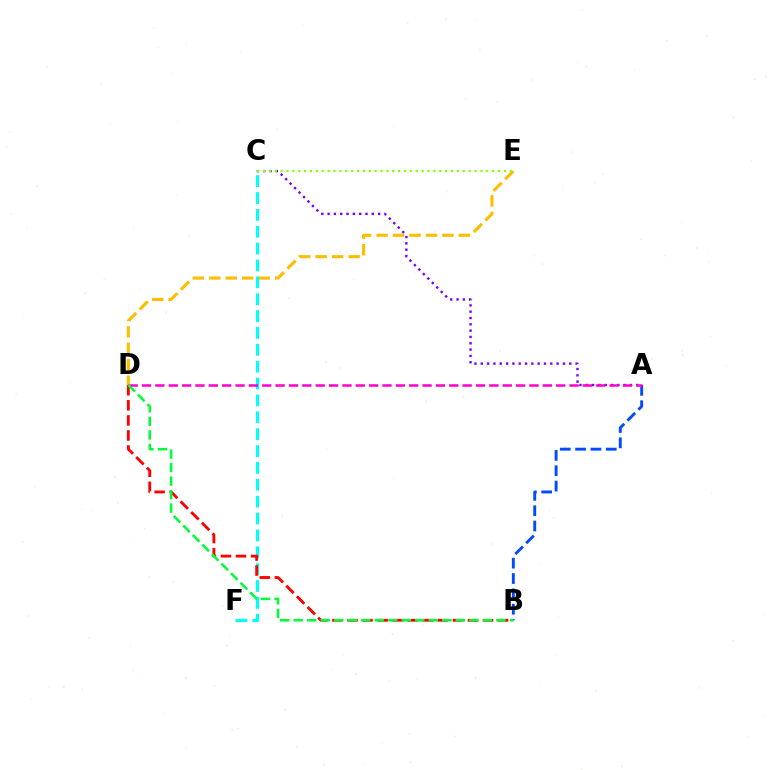{('D', 'E'): [{'color': '#ffbd00', 'line_style': 'dashed', 'thickness': 2.24}], ('A', 'C'): [{'color': '#7200ff', 'line_style': 'dotted', 'thickness': 1.72}], ('C', 'E'): [{'color': '#84ff00', 'line_style': 'dotted', 'thickness': 1.6}], ('C', 'F'): [{'color': '#00fff6', 'line_style': 'dashed', 'thickness': 2.29}], ('B', 'D'): [{'color': '#ff0000', 'line_style': 'dashed', 'thickness': 2.05}, {'color': '#00ff39', 'line_style': 'dashed', 'thickness': 1.84}], ('A', 'B'): [{'color': '#004bff', 'line_style': 'dashed', 'thickness': 2.08}], ('A', 'D'): [{'color': '#ff00cf', 'line_style': 'dashed', 'thickness': 1.81}]}